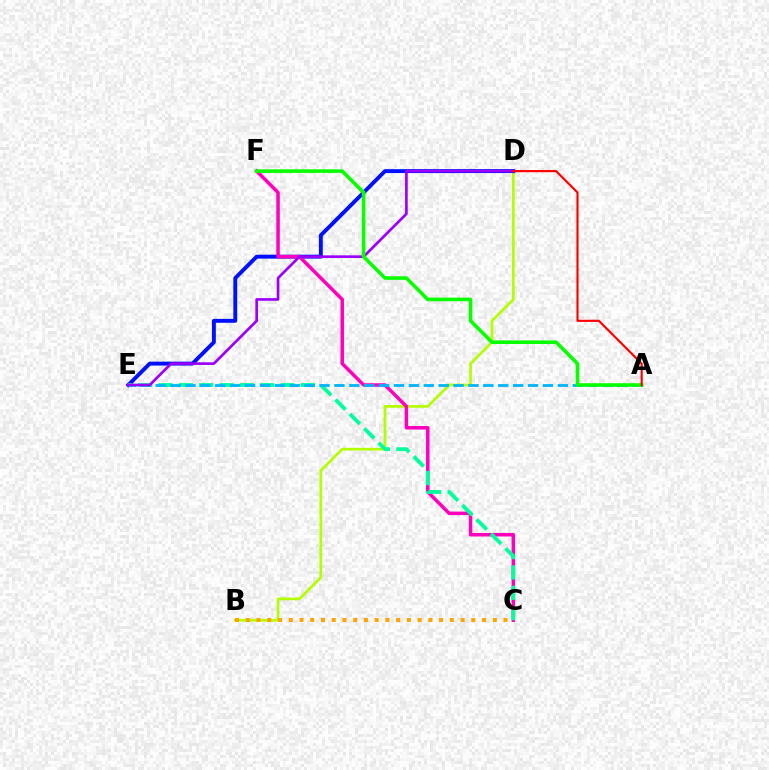{('B', 'D'): [{'color': '#b3ff00', 'line_style': 'solid', 'thickness': 1.95}], ('D', 'E'): [{'color': '#0010ff', 'line_style': 'solid', 'thickness': 2.81}, {'color': '#9b00ff', 'line_style': 'solid', 'thickness': 1.92}], ('C', 'F'): [{'color': '#ff00bd', 'line_style': 'solid', 'thickness': 2.52}], ('C', 'E'): [{'color': '#00ff9d', 'line_style': 'dashed', 'thickness': 2.76}], ('A', 'E'): [{'color': '#00b5ff', 'line_style': 'dashed', 'thickness': 2.02}], ('B', 'C'): [{'color': '#ffa500', 'line_style': 'dotted', 'thickness': 2.92}], ('A', 'F'): [{'color': '#08ff00', 'line_style': 'solid', 'thickness': 2.59}], ('A', 'D'): [{'color': '#ff0000', 'line_style': 'solid', 'thickness': 1.54}]}